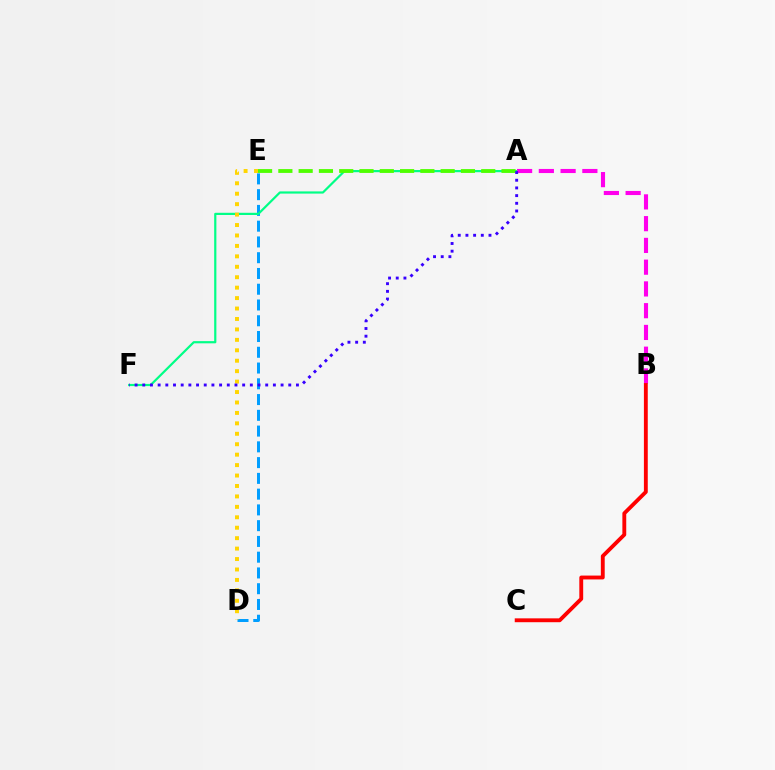{('D', 'E'): [{'color': '#009eff', 'line_style': 'dashed', 'thickness': 2.14}, {'color': '#ffd500', 'line_style': 'dotted', 'thickness': 2.84}], ('A', 'F'): [{'color': '#00ff86', 'line_style': 'solid', 'thickness': 1.58}, {'color': '#3700ff', 'line_style': 'dotted', 'thickness': 2.09}], ('A', 'B'): [{'color': '#ff00ed', 'line_style': 'dashed', 'thickness': 2.96}], ('B', 'C'): [{'color': '#ff0000', 'line_style': 'solid', 'thickness': 2.78}], ('A', 'E'): [{'color': '#4fff00', 'line_style': 'dashed', 'thickness': 2.76}]}